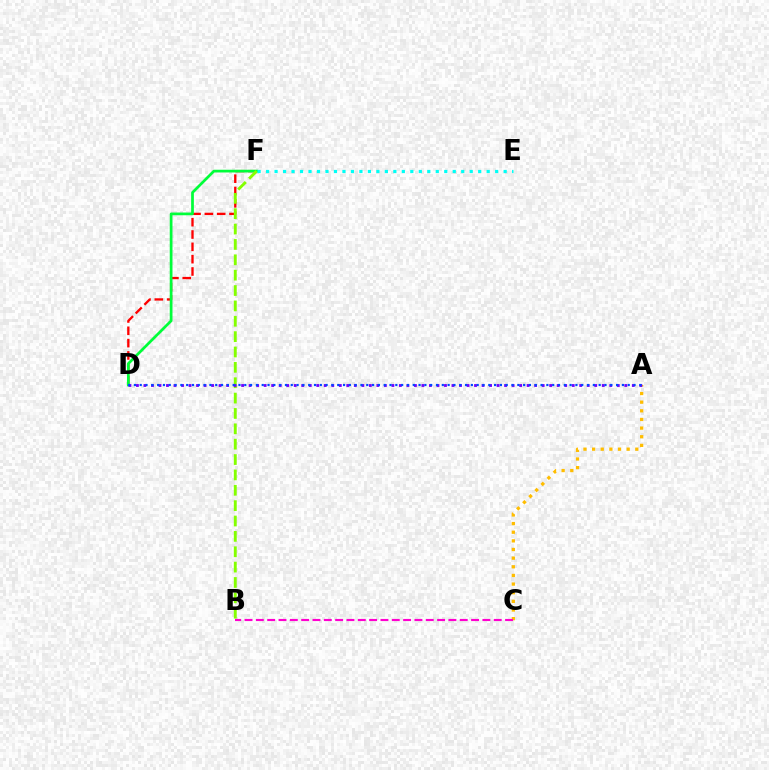{('A', 'C'): [{'color': '#ffbd00', 'line_style': 'dotted', 'thickness': 2.35}], ('D', 'F'): [{'color': '#ff0000', 'line_style': 'dashed', 'thickness': 1.67}, {'color': '#00ff39', 'line_style': 'solid', 'thickness': 1.97}], ('B', 'F'): [{'color': '#84ff00', 'line_style': 'dashed', 'thickness': 2.09}], ('A', 'D'): [{'color': '#7200ff', 'line_style': 'dotted', 'thickness': 2.04}, {'color': '#004bff', 'line_style': 'dotted', 'thickness': 1.58}], ('B', 'C'): [{'color': '#ff00cf', 'line_style': 'dashed', 'thickness': 1.54}], ('E', 'F'): [{'color': '#00fff6', 'line_style': 'dotted', 'thickness': 2.31}]}